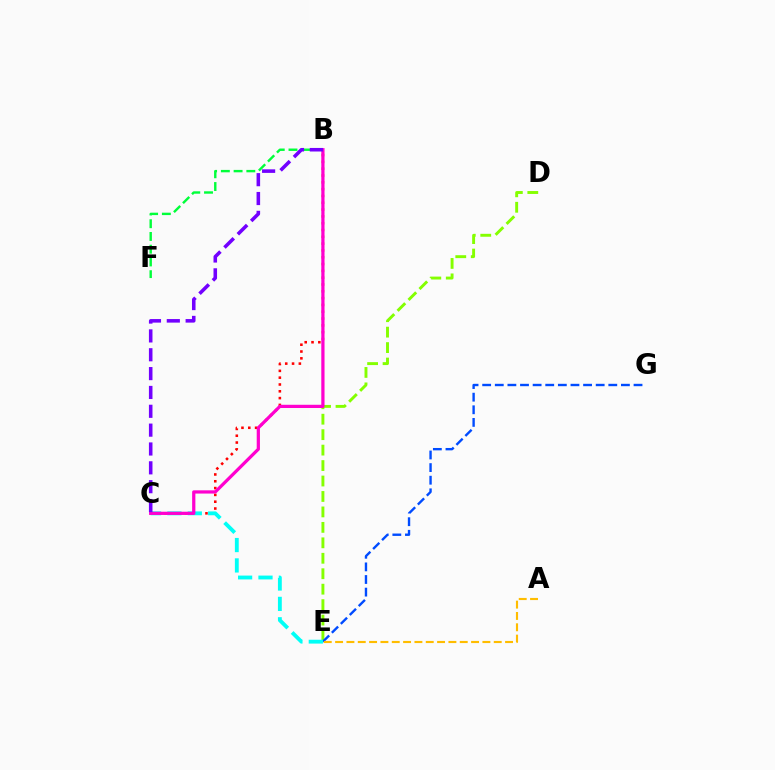{('D', 'E'): [{'color': '#84ff00', 'line_style': 'dashed', 'thickness': 2.1}], ('E', 'G'): [{'color': '#004bff', 'line_style': 'dashed', 'thickness': 1.71}], ('B', 'C'): [{'color': '#ff0000', 'line_style': 'dotted', 'thickness': 1.85}, {'color': '#ff00cf', 'line_style': 'solid', 'thickness': 2.33}, {'color': '#7200ff', 'line_style': 'dashed', 'thickness': 2.56}], ('C', 'E'): [{'color': '#00fff6', 'line_style': 'dashed', 'thickness': 2.77}], ('B', 'F'): [{'color': '#00ff39', 'line_style': 'dashed', 'thickness': 1.73}], ('A', 'E'): [{'color': '#ffbd00', 'line_style': 'dashed', 'thickness': 1.54}]}